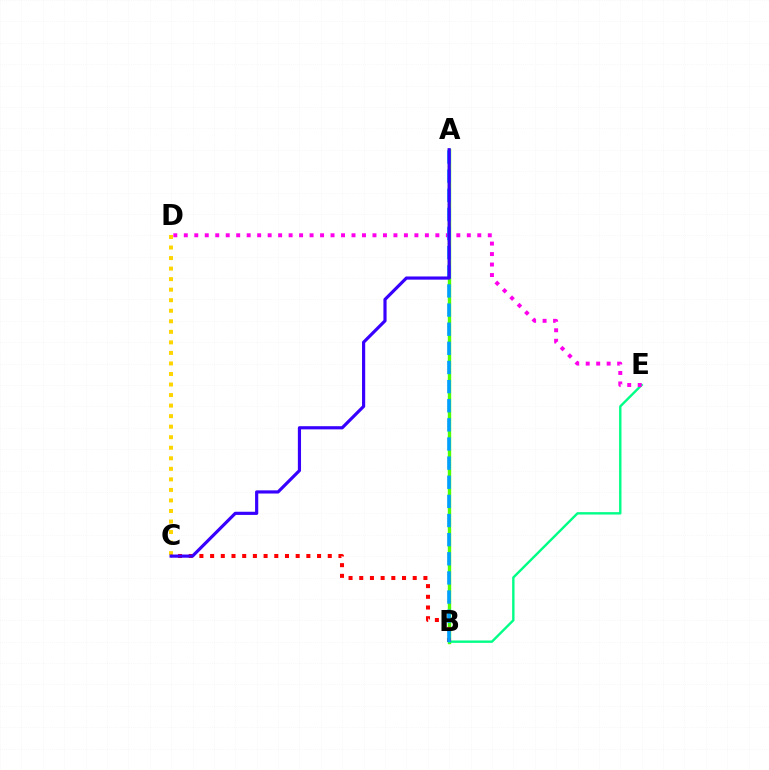{('A', 'B'): [{'color': '#4fff00', 'line_style': 'solid', 'thickness': 2.44}, {'color': '#009eff', 'line_style': 'dashed', 'thickness': 2.6}], ('C', 'D'): [{'color': '#ffd500', 'line_style': 'dotted', 'thickness': 2.86}], ('B', 'E'): [{'color': '#00ff86', 'line_style': 'solid', 'thickness': 1.72}], ('D', 'E'): [{'color': '#ff00ed', 'line_style': 'dotted', 'thickness': 2.85}], ('B', 'C'): [{'color': '#ff0000', 'line_style': 'dotted', 'thickness': 2.91}], ('A', 'C'): [{'color': '#3700ff', 'line_style': 'solid', 'thickness': 2.28}]}